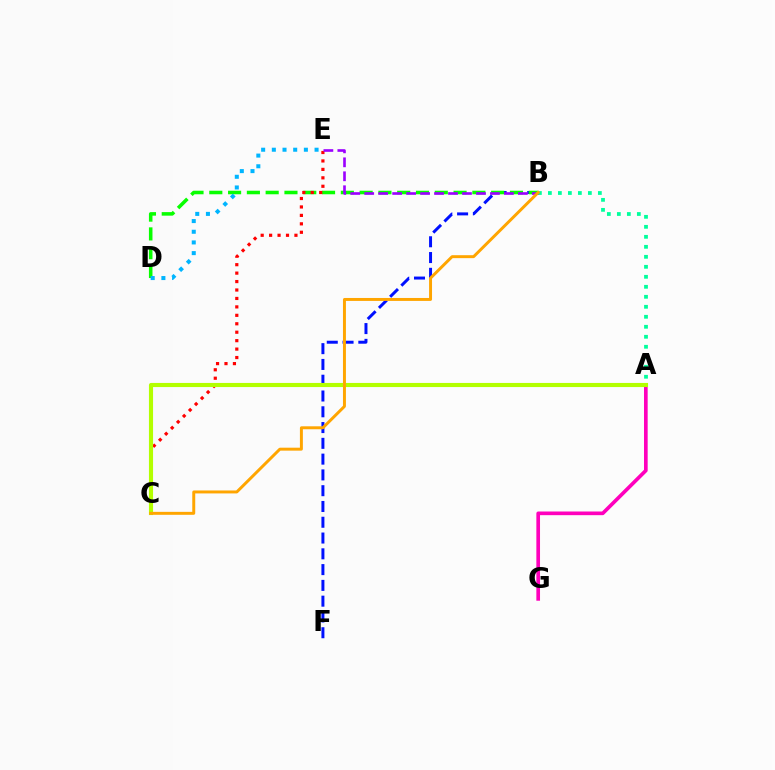{('B', 'F'): [{'color': '#0010ff', 'line_style': 'dashed', 'thickness': 2.14}], ('B', 'D'): [{'color': '#08ff00', 'line_style': 'dashed', 'thickness': 2.55}], ('A', 'B'): [{'color': '#00ff9d', 'line_style': 'dotted', 'thickness': 2.72}], ('A', 'G'): [{'color': '#ff00bd', 'line_style': 'solid', 'thickness': 2.63}], ('C', 'E'): [{'color': '#ff0000', 'line_style': 'dotted', 'thickness': 2.29}], ('D', 'E'): [{'color': '#00b5ff', 'line_style': 'dotted', 'thickness': 2.9}], ('B', 'E'): [{'color': '#9b00ff', 'line_style': 'dashed', 'thickness': 1.9}], ('A', 'C'): [{'color': '#b3ff00', 'line_style': 'solid', 'thickness': 2.97}], ('B', 'C'): [{'color': '#ffa500', 'line_style': 'solid', 'thickness': 2.13}]}